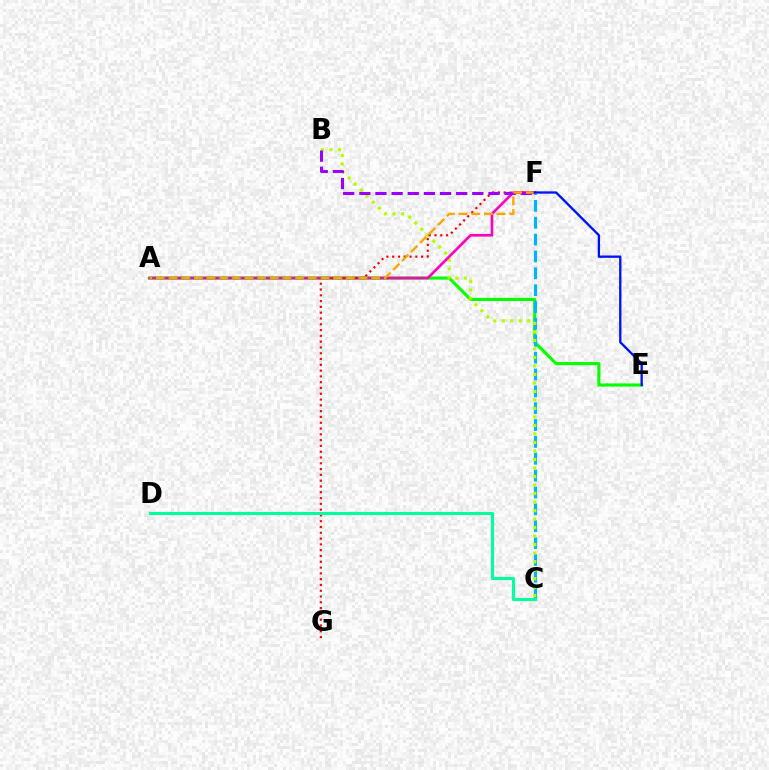{('A', 'E'): [{'color': '#08ff00', 'line_style': 'solid', 'thickness': 2.27}], ('C', 'F'): [{'color': '#00b5ff', 'line_style': 'dashed', 'thickness': 2.29}], ('B', 'C'): [{'color': '#b3ff00', 'line_style': 'dotted', 'thickness': 2.31}], ('A', 'F'): [{'color': '#ff00bd', 'line_style': 'solid', 'thickness': 1.91}, {'color': '#ffa500', 'line_style': 'dashed', 'thickness': 1.72}], ('F', 'G'): [{'color': '#ff0000', 'line_style': 'dotted', 'thickness': 1.57}], ('B', 'F'): [{'color': '#9b00ff', 'line_style': 'dashed', 'thickness': 2.19}], ('C', 'D'): [{'color': '#00ff9d', 'line_style': 'solid', 'thickness': 2.22}], ('E', 'F'): [{'color': '#0010ff', 'line_style': 'solid', 'thickness': 1.67}]}